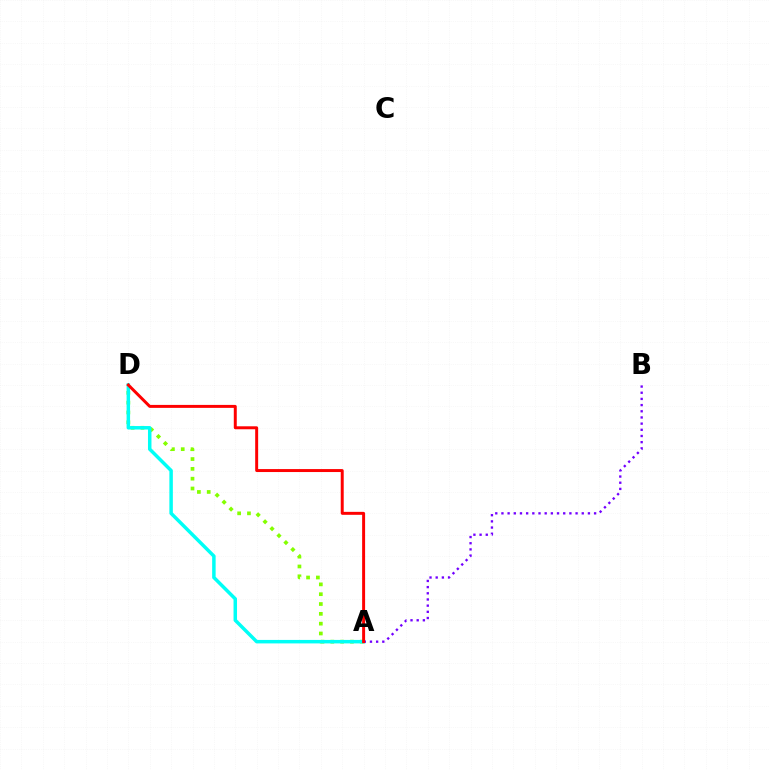{('A', 'D'): [{'color': '#84ff00', 'line_style': 'dotted', 'thickness': 2.67}, {'color': '#00fff6', 'line_style': 'solid', 'thickness': 2.51}, {'color': '#ff0000', 'line_style': 'solid', 'thickness': 2.14}], ('A', 'B'): [{'color': '#7200ff', 'line_style': 'dotted', 'thickness': 1.68}]}